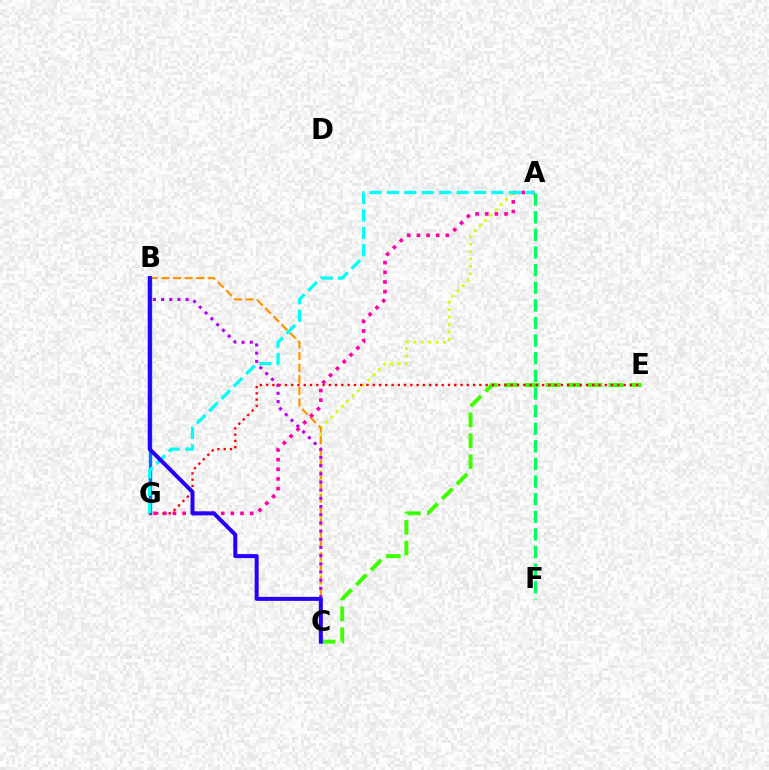{('A', 'C'): [{'color': '#d1ff00', 'line_style': 'dotted', 'thickness': 2.02}], ('B', 'C'): [{'color': '#ff9400', 'line_style': 'dashed', 'thickness': 1.58}, {'color': '#b900ff', 'line_style': 'dotted', 'thickness': 2.22}, {'color': '#2500ff', 'line_style': 'solid', 'thickness': 2.88}], ('B', 'G'): [{'color': '#0074ff', 'line_style': 'solid', 'thickness': 2.45}], ('C', 'E'): [{'color': '#3dff00', 'line_style': 'dashed', 'thickness': 2.85}], ('E', 'G'): [{'color': '#ff0000', 'line_style': 'dotted', 'thickness': 1.7}], ('A', 'G'): [{'color': '#ff00ac', 'line_style': 'dotted', 'thickness': 2.62}, {'color': '#00fff6', 'line_style': 'dashed', 'thickness': 2.37}], ('A', 'F'): [{'color': '#00ff5c', 'line_style': 'dashed', 'thickness': 2.39}]}